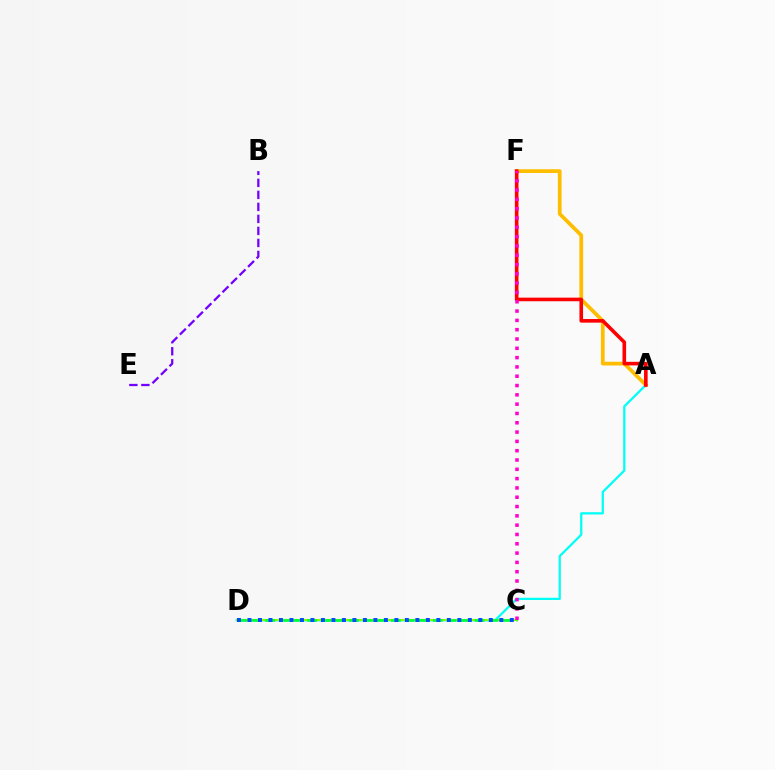{('A', 'D'): [{'color': '#00fff6', 'line_style': 'solid', 'thickness': 1.62}], ('C', 'D'): [{'color': '#84ff00', 'line_style': 'solid', 'thickness': 1.54}, {'color': '#00ff39', 'line_style': 'dashed', 'thickness': 1.9}, {'color': '#004bff', 'line_style': 'dotted', 'thickness': 2.85}], ('A', 'F'): [{'color': '#ffbd00', 'line_style': 'solid', 'thickness': 2.69}, {'color': '#ff0000', 'line_style': 'solid', 'thickness': 2.6}], ('C', 'F'): [{'color': '#ff00cf', 'line_style': 'dotted', 'thickness': 2.53}], ('B', 'E'): [{'color': '#7200ff', 'line_style': 'dashed', 'thickness': 1.63}]}